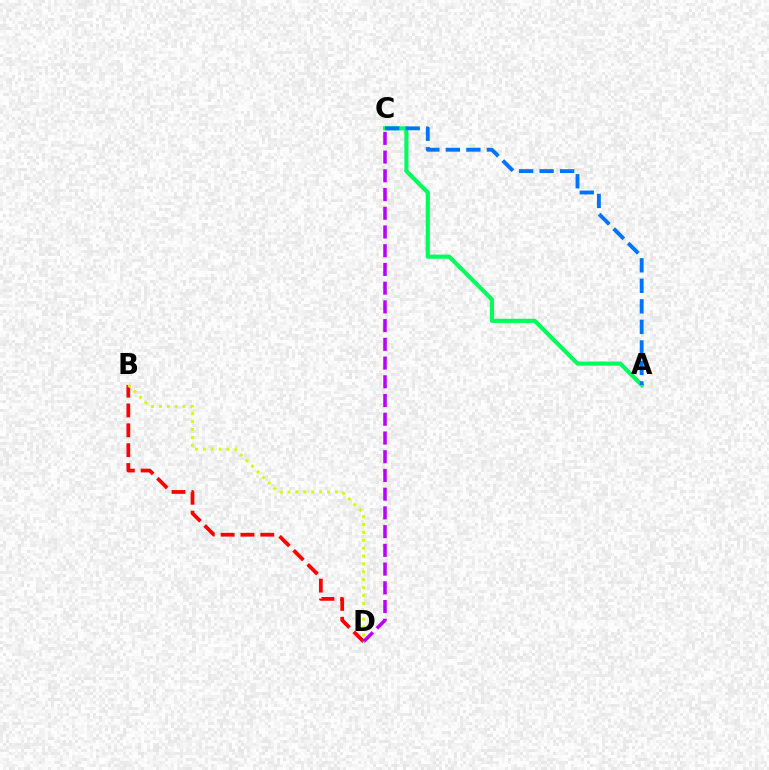{('A', 'C'): [{'color': '#00ff5c', 'line_style': 'solid', 'thickness': 2.99}, {'color': '#0074ff', 'line_style': 'dashed', 'thickness': 2.79}], ('B', 'D'): [{'color': '#ff0000', 'line_style': 'dashed', 'thickness': 2.7}, {'color': '#d1ff00', 'line_style': 'dotted', 'thickness': 2.14}], ('C', 'D'): [{'color': '#b900ff', 'line_style': 'dashed', 'thickness': 2.54}]}